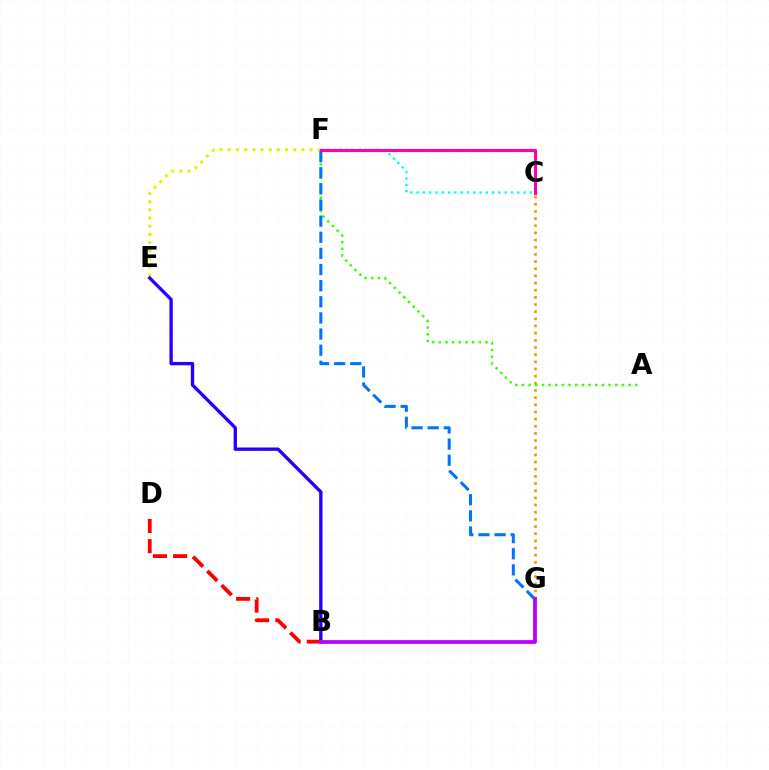{('E', 'F'): [{'color': '#d1ff00', 'line_style': 'dotted', 'thickness': 2.22}], ('B', 'E'): [{'color': '#2500ff', 'line_style': 'solid', 'thickness': 2.41}], ('C', 'G'): [{'color': '#ff9400', 'line_style': 'dotted', 'thickness': 1.95}], ('A', 'F'): [{'color': '#3dff00', 'line_style': 'dotted', 'thickness': 1.81}], ('C', 'F'): [{'color': '#00ff5c', 'line_style': 'dotted', 'thickness': 2.17}, {'color': '#00fff6', 'line_style': 'dotted', 'thickness': 1.71}, {'color': '#ff00ac', 'line_style': 'solid', 'thickness': 2.24}], ('F', 'G'): [{'color': '#0074ff', 'line_style': 'dashed', 'thickness': 2.19}], ('B', 'D'): [{'color': '#ff0000', 'line_style': 'dashed', 'thickness': 2.74}], ('B', 'G'): [{'color': '#b900ff', 'line_style': 'solid', 'thickness': 2.72}]}